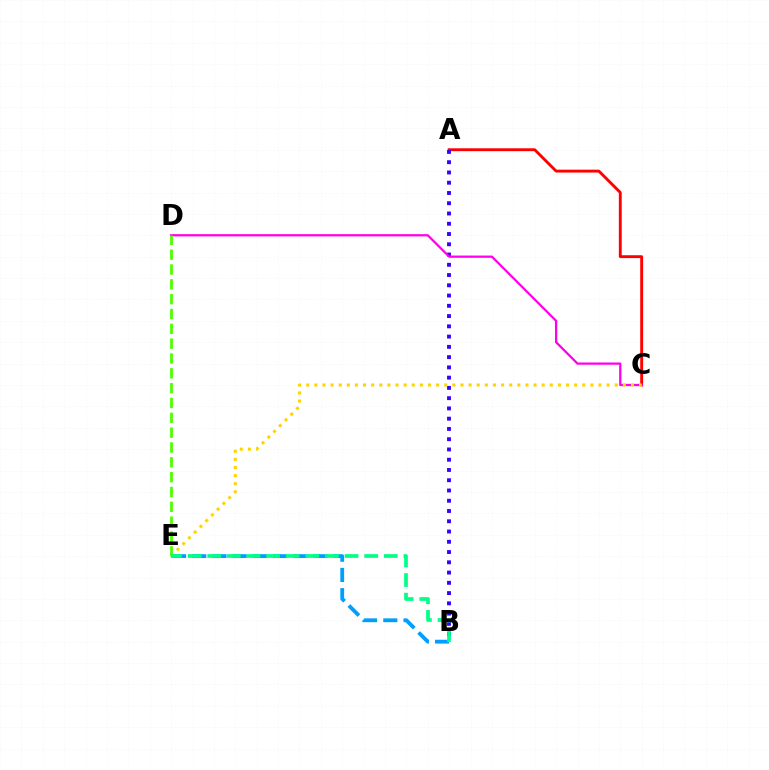{('A', 'C'): [{'color': '#ff0000', 'line_style': 'solid', 'thickness': 2.07}], ('A', 'B'): [{'color': '#3700ff', 'line_style': 'dotted', 'thickness': 2.79}], ('C', 'D'): [{'color': '#ff00ed', 'line_style': 'solid', 'thickness': 1.63}], ('B', 'E'): [{'color': '#009eff', 'line_style': 'dashed', 'thickness': 2.75}, {'color': '#00ff86', 'line_style': 'dashed', 'thickness': 2.67}], ('C', 'E'): [{'color': '#ffd500', 'line_style': 'dotted', 'thickness': 2.21}], ('D', 'E'): [{'color': '#4fff00', 'line_style': 'dashed', 'thickness': 2.02}]}